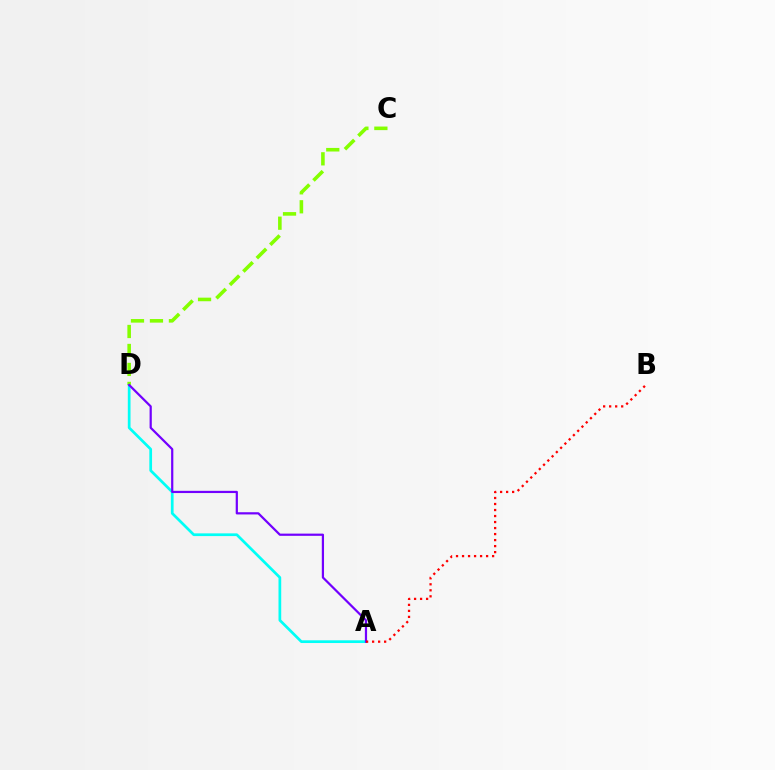{('A', 'D'): [{'color': '#00fff6', 'line_style': 'solid', 'thickness': 1.96}, {'color': '#7200ff', 'line_style': 'solid', 'thickness': 1.59}], ('C', 'D'): [{'color': '#84ff00', 'line_style': 'dashed', 'thickness': 2.58}], ('A', 'B'): [{'color': '#ff0000', 'line_style': 'dotted', 'thickness': 1.63}]}